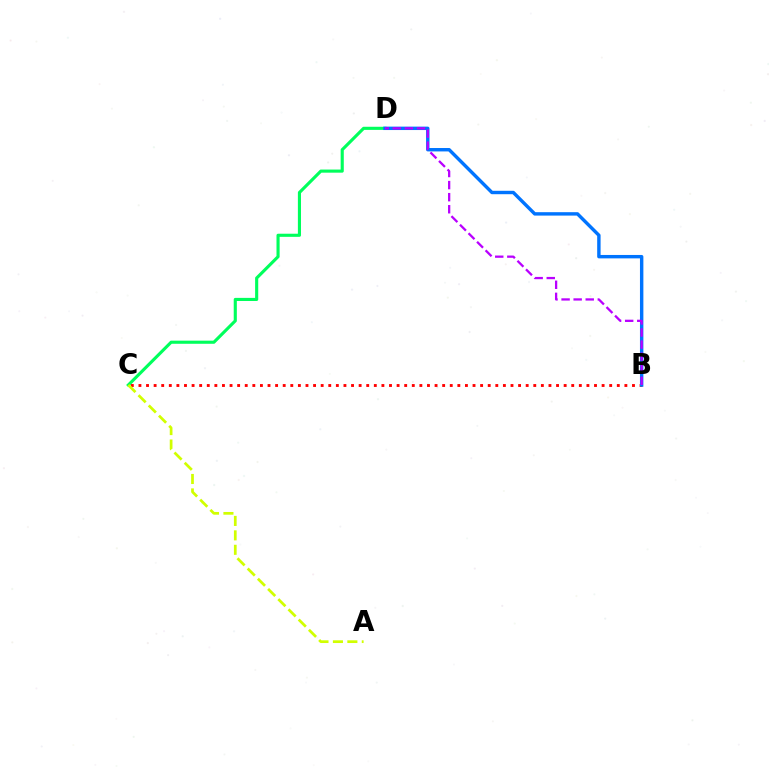{('C', 'D'): [{'color': '#00ff5c', 'line_style': 'solid', 'thickness': 2.25}], ('B', 'C'): [{'color': '#ff0000', 'line_style': 'dotted', 'thickness': 2.06}], ('B', 'D'): [{'color': '#0074ff', 'line_style': 'solid', 'thickness': 2.46}, {'color': '#b900ff', 'line_style': 'dashed', 'thickness': 1.64}], ('A', 'C'): [{'color': '#d1ff00', 'line_style': 'dashed', 'thickness': 1.96}]}